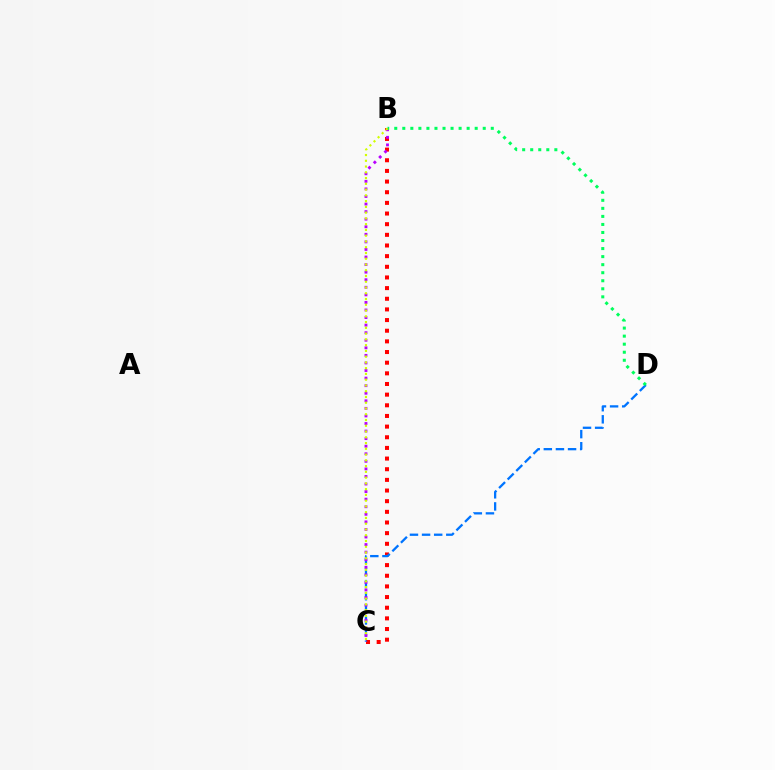{('B', 'C'): [{'color': '#ff0000', 'line_style': 'dotted', 'thickness': 2.89}, {'color': '#b900ff', 'line_style': 'dotted', 'thickness': 2.06}, {'color': '#d1ff00', 'line_style': 'dotted', 'thickness': 1.57}], ('C', 'D'): [{'color': '#0074ff', 'line_style': 'dashed', 'thickness': 1.65}], ('B', 'D'): [{'color': '#00ff5c', 'line_style': 'dotted', 'thickness': 2.19}]}